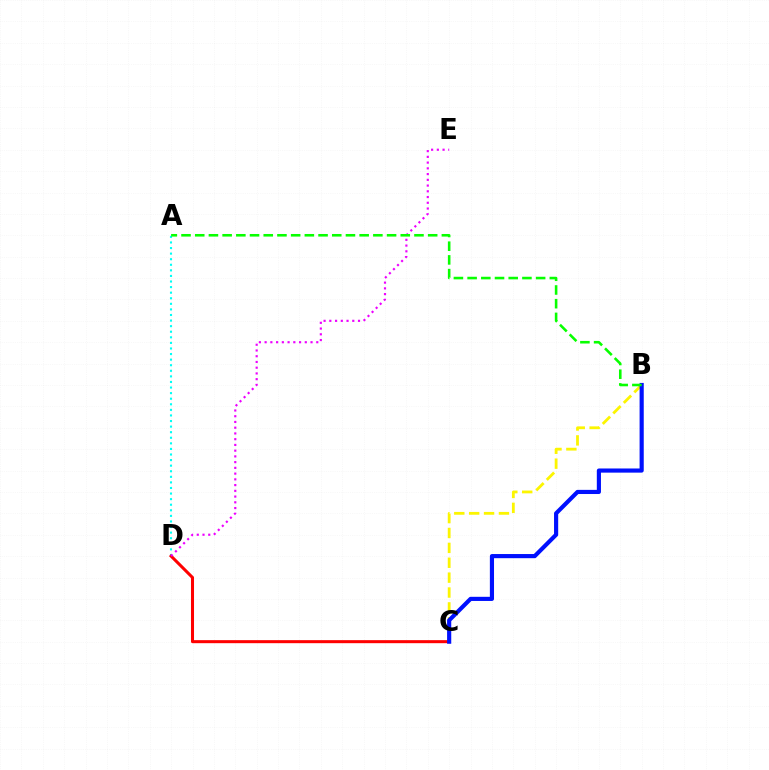{('A', 'D'): [{'color': '#00fff6', 'line_style': 'dotted', 'thickness': 1.52}], ('C', 'D'): [{'color': '#ff0000', 'line_style': 'solid', 'thickness': 2.19}], ('B', 'C'): [{'color': '#fcf500', 'line_style': 'dashed', 'thickness': 2.02}, {'color': '#0010ff', 'line_style': 'solid', 'thickness': 2.99}], ('D', 'E'): [{'color': '#ee00ff', 'line_style': 'dotted', 'thickness': 1.56}], ('A', 'B'): [{'color': '#08ff00', 'line_style': 'dashed', 'thickness': 1.86}]}